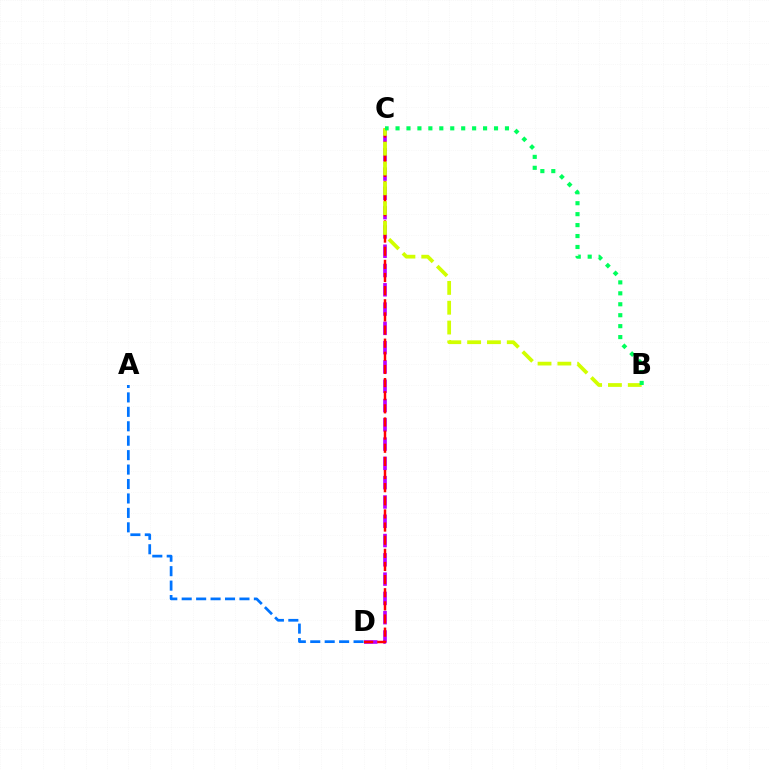{('C', 'D'): [{'color': '#b900ff', 'line_style': 'dashed', 'thickness': 2.62}, {'color': '#ff0000', 'line_style': 'dashed', 'thickness': 1.78}], ('B', 'C'): [{'color': '#d1ff00', 'line_style': 'dashed', 'thickness': 2.69}, {'color': '#00ff5c', 'line_style': 'dotted', 'thickness': 2.97}], ('A', 'D'): [{'color': '#0074ff', 'line_style': 'dashed', 'thickness': 1.96}]}